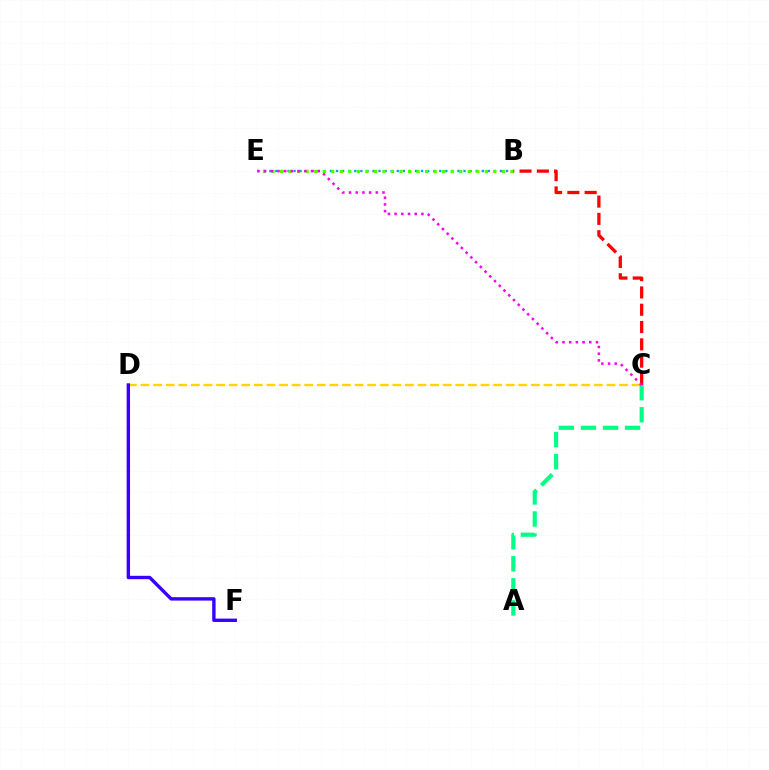{('C', 'D'): [{'color': '#ffd500', 'line_style': 'dashed', 'thickness': 1.71}], ('D', 'F'): [{'color': '#3700ff', 'line_style': 'solid', 'thickness': 2.44}], ('A', 'C'): [{'color': '#00ff86', 'line_style': 'dashed', 'thickness': 3.0}], ('B', 'E'): [{'color': '#009eff', 'line_style': 'dotted', 'thickness': 1.65}, {'color': '#4fff00', 'line_style': 'dotted', 'thickness': 2.32}], ('B', 'C'): [{'color': '#ff0000', 'line_style': 'dashed', 'thickness': 2.35}], ('C', 'E'): [{'color': '#ff00ed', 'line_style': 'dotted', 'thickness': 1.82}]}